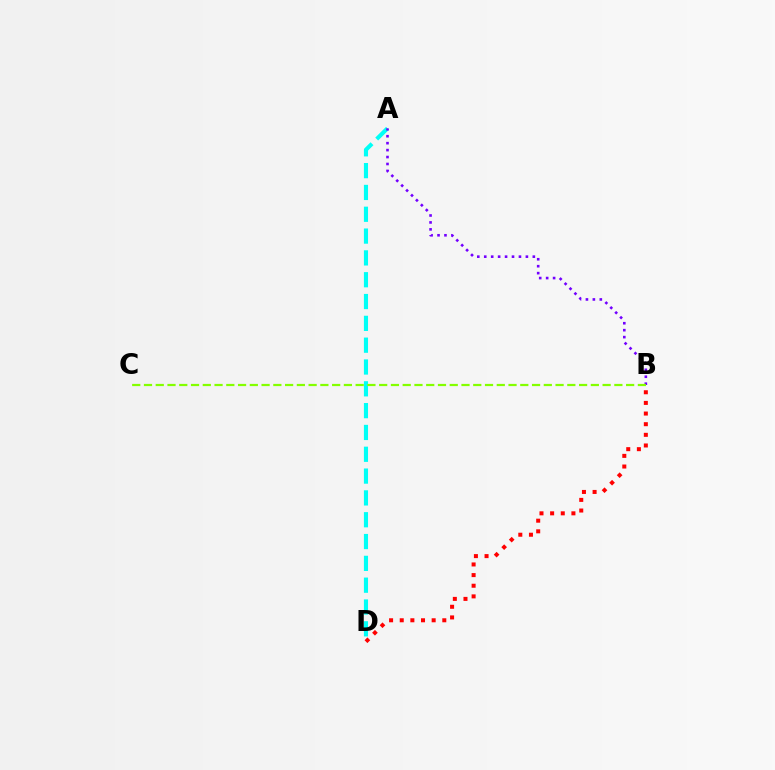{('B', 'D'): [{'color': '#ff0000', 'line_style': 'dotted', 'thickness': 2.89}], ('A', 'D'): [{'color': '#00fff6', 'line_style': 'dashed', 'thickness': 2.96}], ('A', 'B'): [{'color': '#7200ff', 'line_style': 'dotted', 'thickness': 1.89}], ('B', 'C'): [{'color': '#84ff00', 'line_style': 'dashed', 'thickness': 1.6}]}